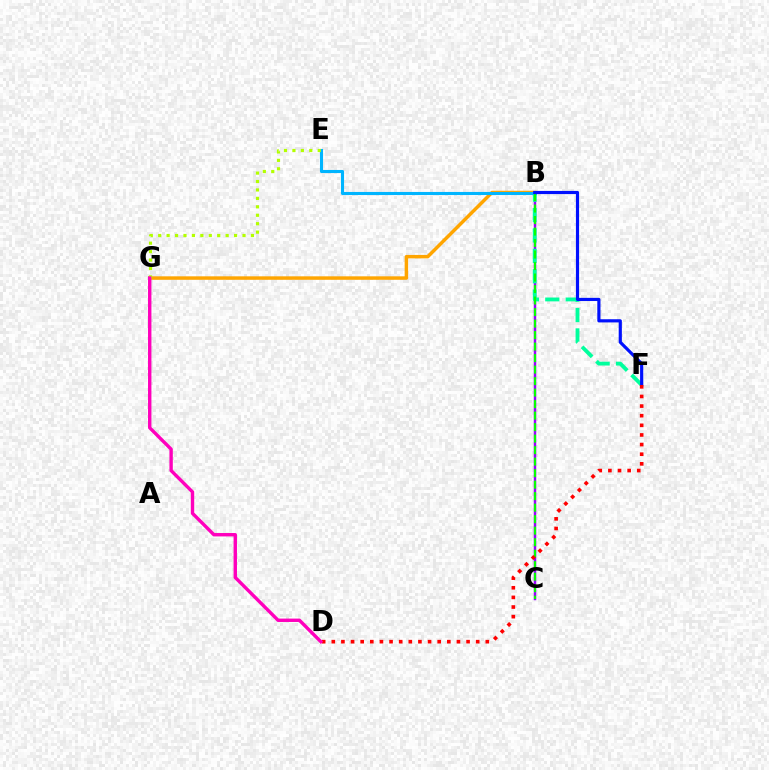{('B', 'C'): [{'color': '#9b00ff', 'line_style': 'solid', 'thickness': 1.75}, {'color': '#08ff00', 'line_style': 'dashed', 'thickness': 1.56}], ('B', 'G'): [{'color': '#ffa500', 'line_style': 'solid', 'thickness': 2.5}], ('B', 'F'): [{'color': '#00ff9d', 'line_style': 'dashed', 'thickness': 2.77}, {'color': '#0010ff', 'line_style': 'solid', 'thickness': 2.28}], ('B', 'E'): [{'color': '#00b5ff', 'line_style': 'solid', 'thickness': 2.22}], ('E', 'G'): [{'color': '#b3ff00', 'line_style': 'dotted', 'thickness': 2.29}], ('D', 'F'): [{'color': '#ff0000', 'line_style': 'dotted', 'thickness': 2.62}], ('D', 'G'): [{'color': '#ff00bd', 'line_style': 'solid', 'thickness': 2.44}]}